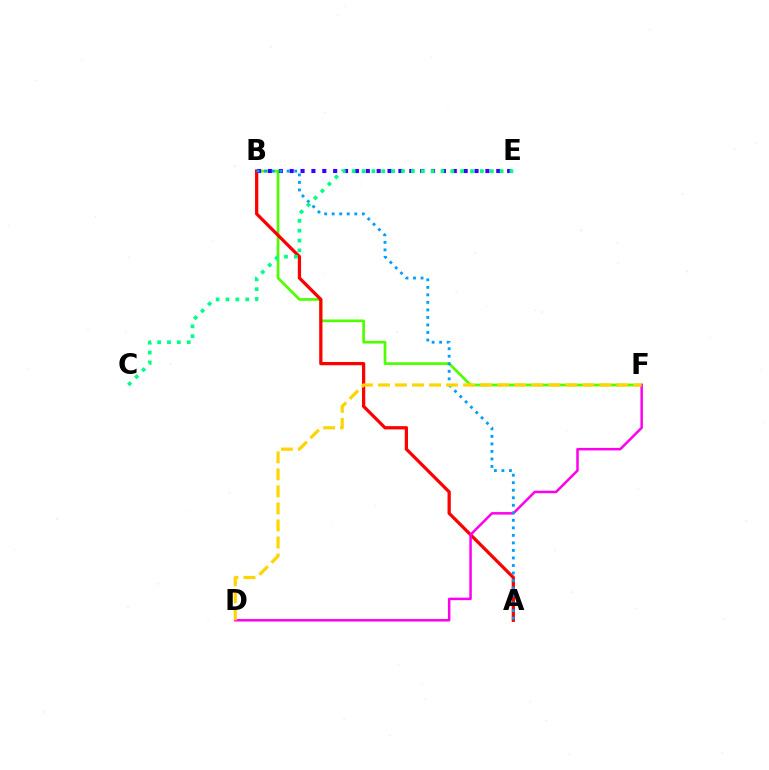{('B', 'F'): [{'color': '#4fff00', 'line_style': 'solid', 'thickness': 1.94}], ('A', 'B'): [{'color': '#ff0000', 'line_style': 'solid', 'thickness': 2.35}, {'color': '#009eff', 'line_style': 'dotted', 'thickness': 2.04}], ('D', 'F'): [{'color': '#ff00ed', 'line_style': 'solid', 'thickness': 1.8}, {'color': '#ffd500', 'line_style': 'dashed', 'thickness': 2.31}], ('B', 'E'): [{'color': '#3700ff', 'line_style': 'dotted', 'thickness': 2.95}], ('C', 'E'): [{'color': '#00ff86', 'line_style': 'dotted', 'thickness': 2.68}]}